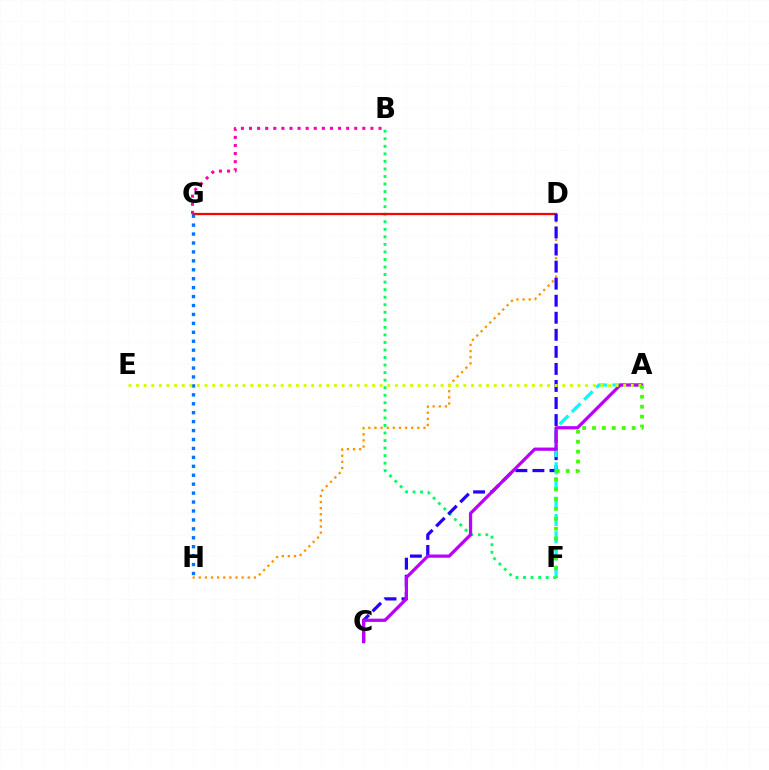{('B', 'F'): [{'color': '#00ff5c', 'line_style': 'dotted', 'thickness': 2.05}], ('D', 'G'): [{'color': '#ff0000', 'line_style': 'solid', 'thickness': 1.62}], ('D', 'H'): [{'color': '#ff9400', 'line_style': 'dotted', 'thickness': 1.66}], ('C', 'D'): [{'color': '#2500ff', 'line_style': 'dashed', 'thickness': 2.32}], ('A', 'F'): [{'color': '#00fff6', 'line_style': 'dashed', 'thickness': 2.34}, {'color': '#3dff00', 'line_style': 'dotted', 'thickness': 2.69}], ('A', 'C'): [{'color': '#b900ff', 'line_style': 'solid', 'thickness': 2.32}], ('G', 'H'): [{'color': '#0074ff', 'line_style': 'dotted', 'thickness': 2.43}], ('A', 'E'): [{'color': '#d1ff00', 'line_style': 'dotted', 'thickness': 2.07}], ('B', 'G'): [{'color': '#ff00ac', 'line_style': 'dotted', 'thickness': 2.2}]}